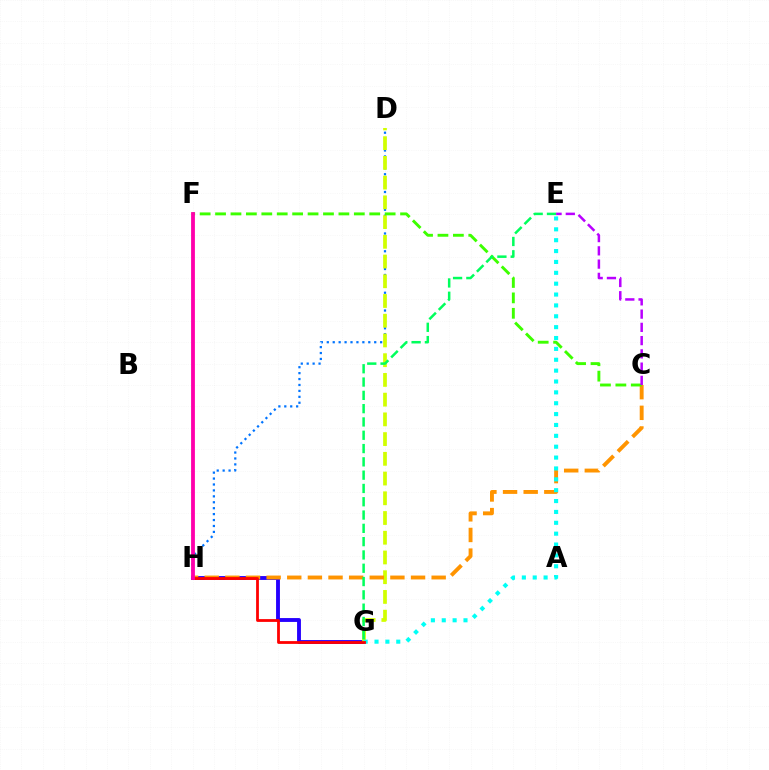{('G', 'H'): [{'color': '#2500ff', 'line_style': 'solid', 'thickness': 2.79}, {'color': '#ff0000', 'line_style': 'solid', 'thickness': 2.01}], ('D', 'H'): [{'color': '#0074ff', 'line_style': 'dotted', 'thickness': 1.61}], ('D', 'G'): [{'color': '#d1ff00', 'line_style': 'dashed', 'thickness': 2.68}], ('C', 'H'): [{'color': '#ff9400', 'line_style': 'dashed', 'thickness': 2.8}], ('E', 'G'): [{'color': '#00fff6', 'line_style': 'dotted', 'thickness': 2.95}, {'color': '#00ff5c', 'line_style': 'dashed', 'thickness': 1.81}], ('C', 'F'): [{'color': '#3dff00', 'line_style': 'dashed', 'thickness': 2.09}], ('F', 'H'): [{'color': '#ff00ac', 'line_style': 'solid', 'thickness': 2.75}], ('C', 'E'): [{'color': '#b900ff', 'line_style': 'dashed', 'thickness': 1.8}]}